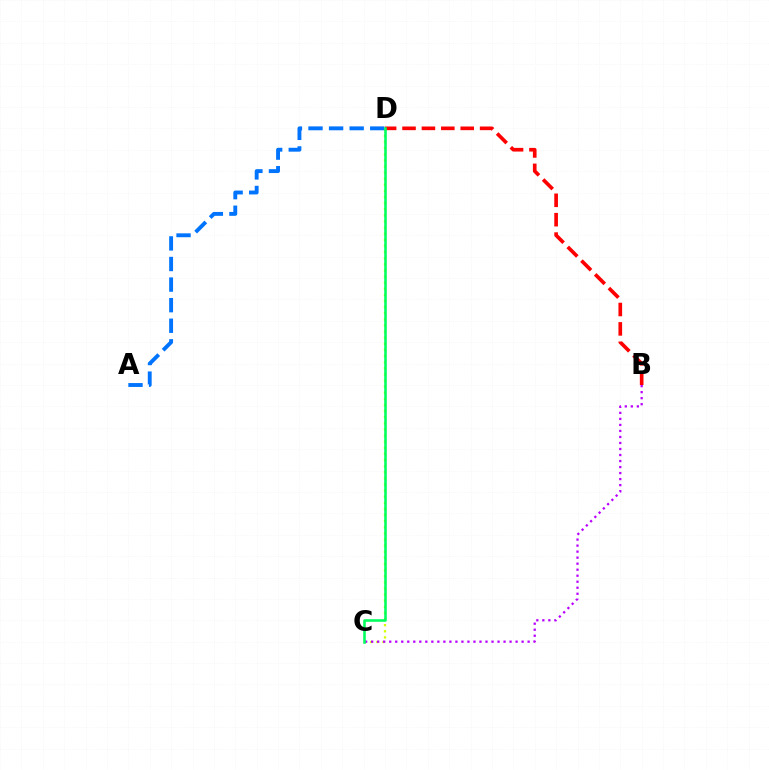{('B', 'D'): [{'color': '#ff0000', 'line_style': 'dashed', 'thickness': 2.64}], ('C', 'D'): [{'color': '#d1ff00', 'line_style': 'dotted', 'thickness': 1.66}, {'color': '#00ff5c', 'line_style': 'solid', 'thickness': 1.84}], ('A', 'D'): [{'color': '#0074ff', 'line_style': 'dashed', 'thickness': 2.8}], ('B', 'C'): [{'color': '#b900ff', 'line_style': 'dotted', 'thickness': 1.64}]}